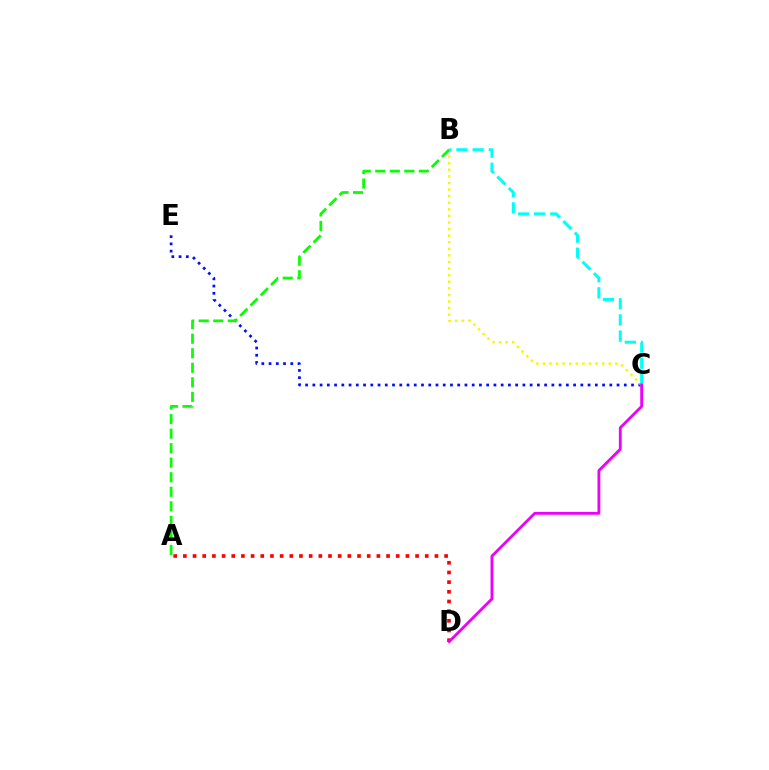{('C', 'E'): [{'color': '#0010ff', 'line_style': 'dotted', 'thickness': 1.97}], ('A', 'D'): [{'color': '#ff0000', 'line_style': 'dotted', 'thickness': 2.63}], ('B', 'C'): [{'color': '#fcf500', 'line_style': 'dotted', 'thickness': 1.79}, {'color': '#00fff6', 'line_style': 'dashed', 'thickness': 2.2}], ('A', 'B'): [{'color': '#08ff00', 'line_style': 'dashed', 'thickness': 1.97}], ('C', 'D'): [{'color': '#ee00ff', 'line_style': 'solid', 'thickness': 2.04}]}